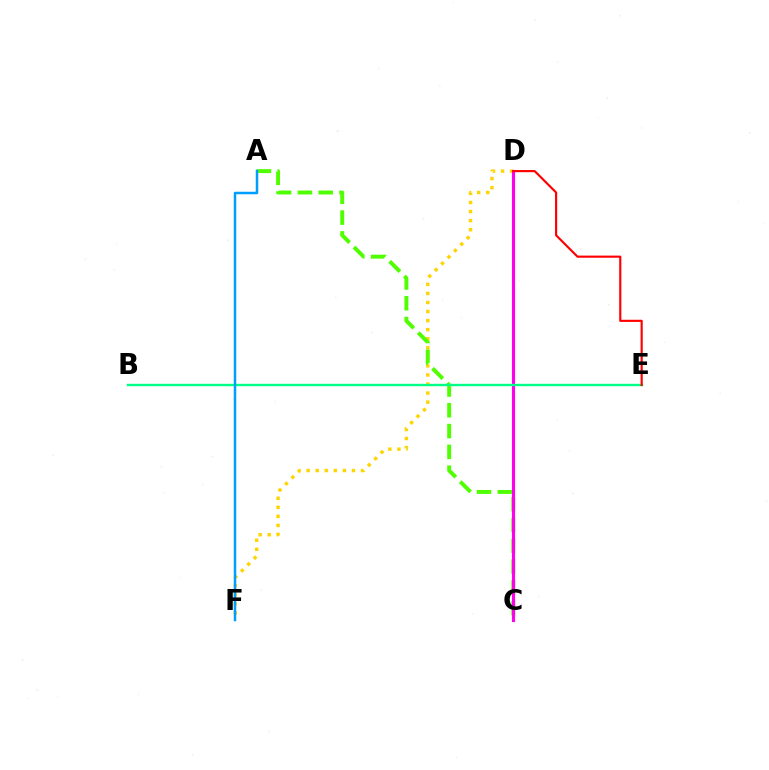{('D', 'F'): [{'color': '#ffd500', 'line_style': 'dotted', 'thickness': 2.46}], ('A', 'C'): [{'color': '#4fff00', 'line_style': 'dashed', 'thickness': 2.82}], ('C', 'D'): [{'color': '#3700ff', 'line_style': 'dashed', 'thickness': 1.8}, {'color': '#ff00ed', 'line_style': 'solid', 'thickness': 2.24}], ('B', 'E'): [{'color': '#00ff86', 'line_style': 'solid', 'thickness': 1.72}], ('D', 'E'): [{'color': '#ff0000', 'line_style': 'solid', 'thickness': 1.55}], ('A', 'F'): [{'color': '#009eff', 'line_style': 'solid', 'thickness': 1.79}]}